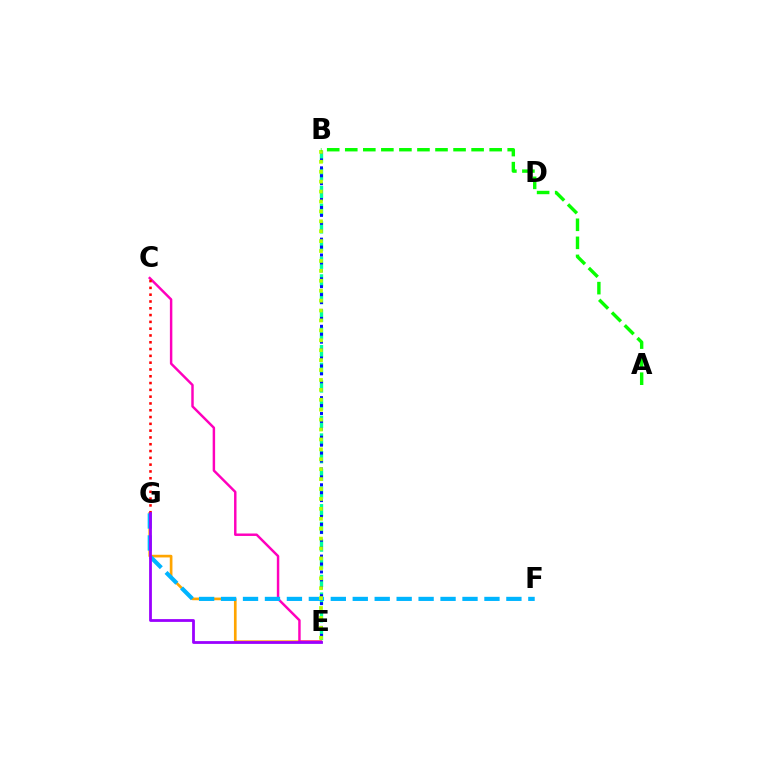{('E', 'G'): [{'color': '#ffa500', 'line_style': 'solid', 'thickness': 1.92}, {'color': '#9b00ff', 'line_style': 'solid', 'thickness': 2.01}], ('B', 'E'): [{'color': '#00ff9d', 'line_style': 'dashed', 'thickness': 2.4}, {'color': '#0010ff', 'line_style': 'dotted', 'thickness': 2.15}, {'color': '#b3ff00', 'line_style': 'dotted', 'thickness': 2.69}], ('C', 'E'): [{'color': '#ff00bd', 'line_style': 'solid', 'thickness': 1.77}], ('F', 'G'): [{'color': '#00b5ff', 'line_style': 'dashed', 'thickness': 2.98}], ('C', 'G'): [{'color': '#ff0000', 'line_style': 'dotted', 'thickness': 1.85}], ('A', 'B'): [{'color': '#08ff00', 'line_style': 'dashed', 'thickness': 2.45}]}